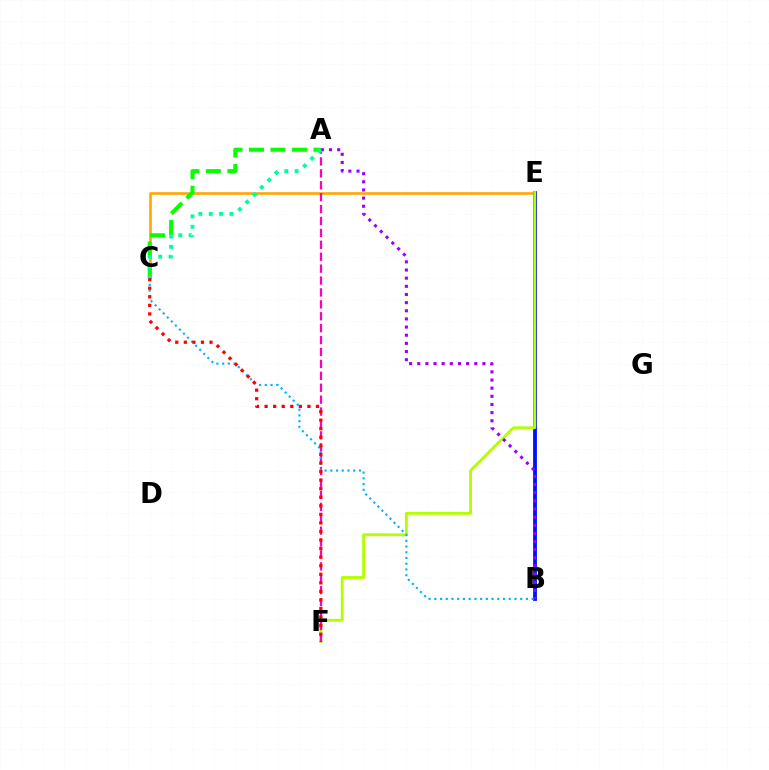{('C', 'E'): [{'color': '#ffa500', 'line_style': 'solid', 'thickness': 1.86}], ('B', 'E'): [{'color': '#0010ff', 'line_style': 'solid', 'thickness': 2.74}], ('A', 'C'): [{'color': '#08ff00', 'line_style': 'dashed', 'thickness': 2.92}, {'color': '#00ff9d', 'line_style': 'dotted', 'thickness': 2.82}], ('E', 'F'): [{'color': '#b3ff00', 'line_style': 'solid', 'thickness': 2.06}], ('A', 'F'): [{'color': '#ff00bd', 'line_style': 'dashed', 'thickness': 1.62}], ('B', 'C'): [{'color': '#00b5ff', 'line_style': 'dotted', 'thickness': 1.56}], ('C', 'F'): [{'color': '#ff0000', 'line_style': 'dotted', 'thickness': 2.33}], ('A', 'B'): [{'color': '#9b00ff', 'line_style': 'dotted', 'thickness': 2.21}]}